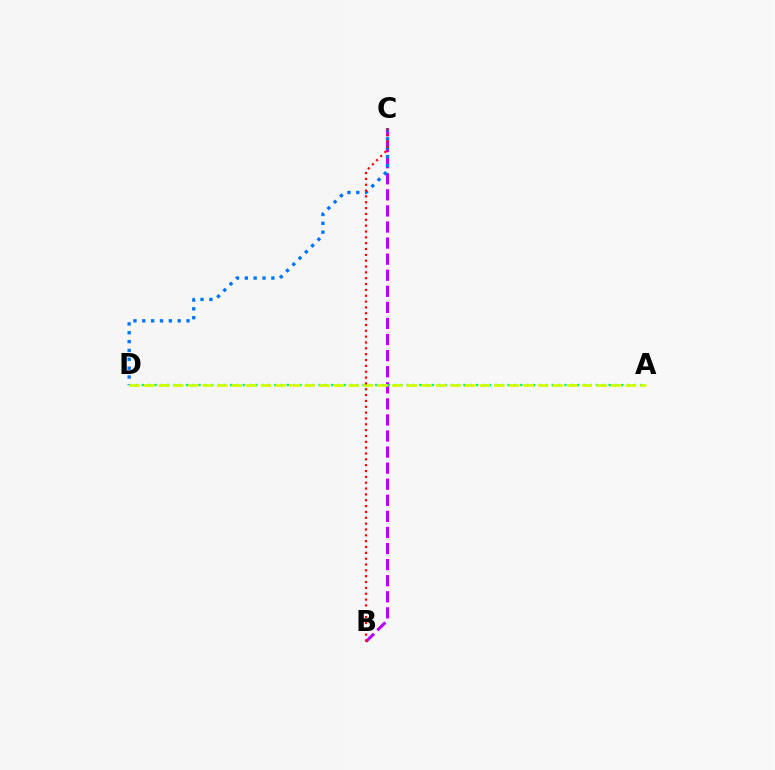{('B', 'C'): [{'color': '#b900ff', 'line_style': 'dashed', 'thickness': 2.18}, {'color': '#ff0000', 'line_style': 'dotted', 'thickness': 1.59}], ('C', 'D'): [{'color': '#0074ff', 'line_style': 'dotted', 'thickness': 2.4}], ('A', 'D'): [{'color': '#00ff5c', 'line_style': 'dotted', 'thickness': 1.71}, {'color': '#d1ff00', 'line_style': 'dashed', 'thickness': 1.98}]}